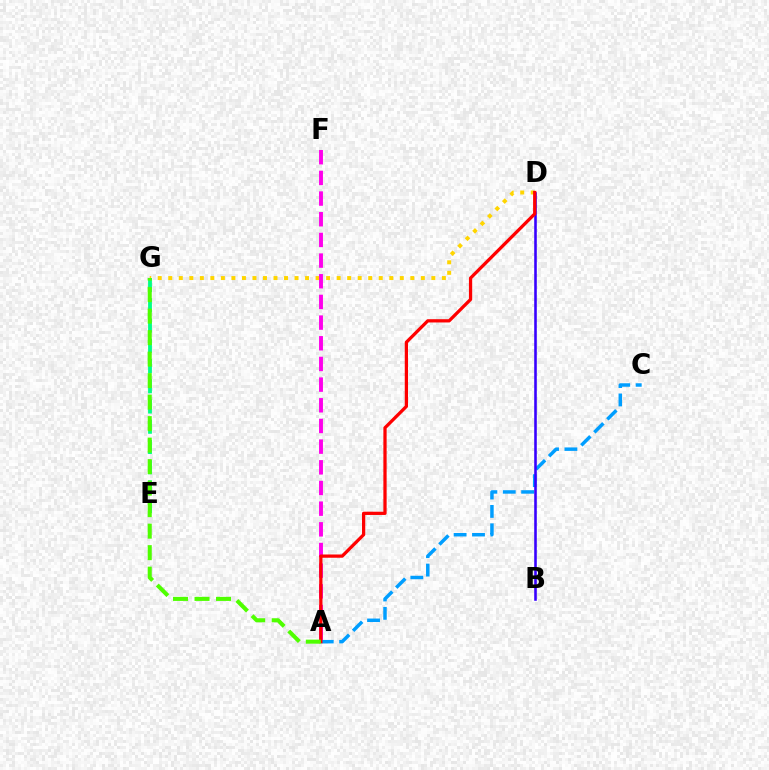{('D', 'G'): [{'color': '#ffd500', 'line_style': 'dotted', 'thickness': 2.86}], ('E', 'G'): [{'color': '#00ff86', 'line_style': 'dashed', 'thickness': 2.75}], ('A', 'F'): [{'color': '#ff00ed', 'line_style': 'dashed', 'thickness': 2.81}], ('A', 'C'): [{'color': '#009eff', 'line_style': 'dashed', 'thickness': 2.5}], ('B', 'D'): [{'color': '#3700ff', 'line_style': 'solid', 'thickness': 1.86}], ('A', 'D'): [{'color': '#ff0000', 'line_style': 'solid', 'thickness': 2.34}], ('A', 'G'): [{'color': '#4fff00', 'line_style': 'dashed', 'thickness': 2.92}]}